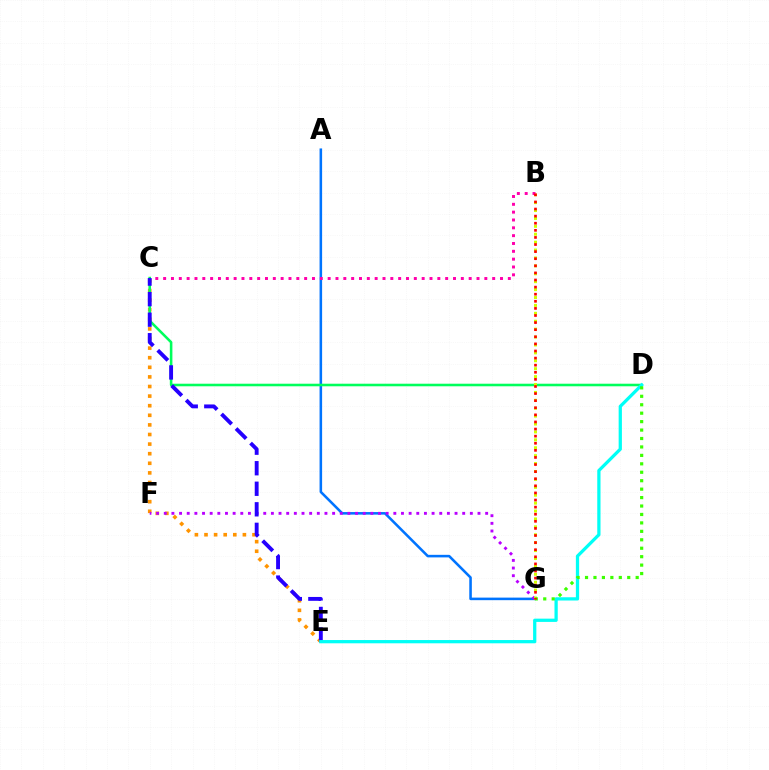{('A', 'G'): [{'color': '#0074ff', 'line_style': 'solid', 'thickness': 1.84}], ('C', 'E'): [{'color': '#ff9400', 'line_style': 'dotted', 'thickness': 2.61}, {'color': '#2500ff', 'line_style': 'dashed', 'thickness': 2.79}], ('C', 'D'): [{'color': '#00ff5c', 'line_style': 'solid', 'thickness': 1.85}], ('F', 'G'): [{'color': '#b900ff', 'line_style': 'dotted', 'thickness': 2.08}], ('D', 'E'): [{'color': '#00fff6', 'line_style': 'solid', 'thickness': 2.34}], ('B', 'G'): [{'color': '#d1ff00', 'line_style': 'dotted', 'thickness': 2.15}, {'color': '#ff0000', 'line_style': 'dotted', 'thickness': 1.93}], ('B', 'C'): [{'color': '#ff00ac', 'line_style': 'dotted', 'thickness': 2.13}], ('D', 'G'): [{'color': '#3dff00', 'line_style': 'dotted', 'thickness': 2.29}]}